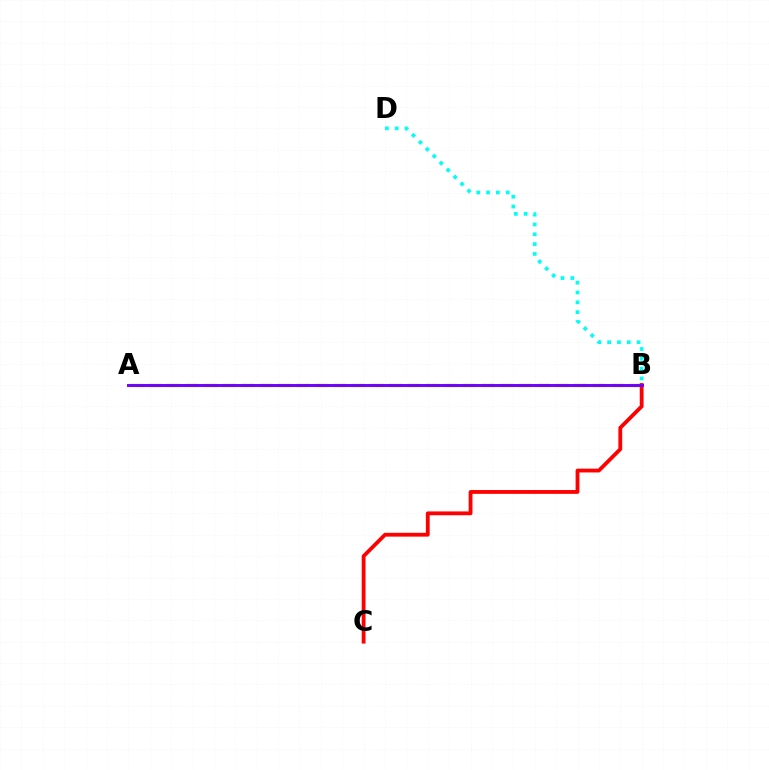{('B', 'D'): [{'color': '#00fff6', 'line_style': 'dotted', 'thickness': 2.67}], ('A', 'B'): [{'color': '#84ff00', 'line_style': 'dashed', 'thickness': 2.51}, {'color': '#7200ff', 'line_style': 'solid', 'thickness': 2.12}], ('B', 'C'): [{'color': '#ff0000', 'line_style': 'solid', 'thickness': 2.74}]}